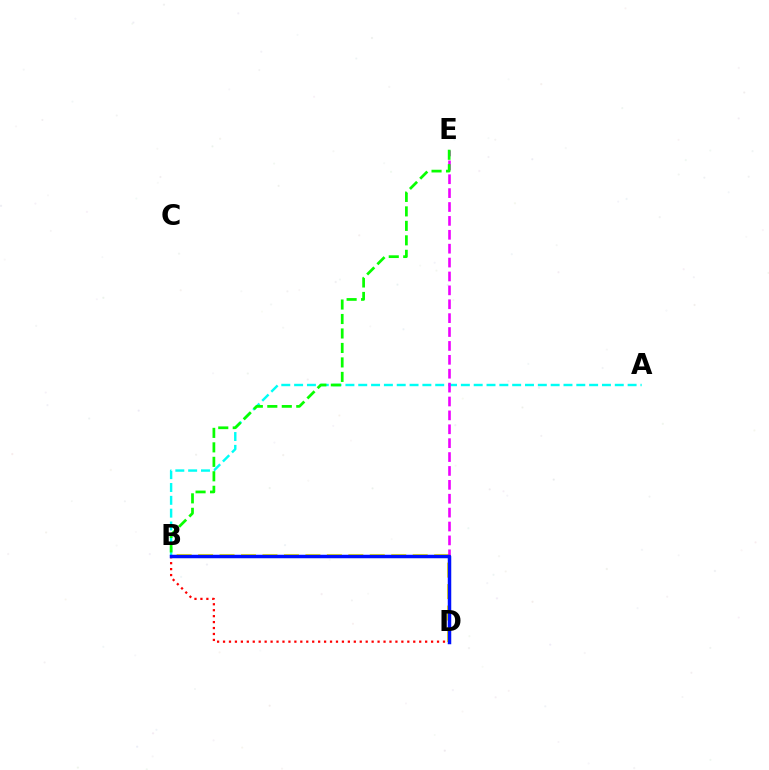{('B', 'D'): [{'color': '#fcf500', 'line_style': 'dashed', 'thickness': 2.92}, {'color': '#ff0000', 'line_style': 'dotted', 'thickness': 1.62}, {'color': '#0010ff', 'line_style': 'solid', 'thickness': 2.51}], ('A', 'B'): [{'color': '#00fff6', 'line_style': 'dashed', 'thickness': 1.74}], ('D', 'E'): [{'color': '#ee00ff', 'line_style': 'dashed', 'thickness': 1.89}], ('B', 'E'): [{'color': '#08ff00', 'line_style': 'dashed', 'thickness': 1.97}]}